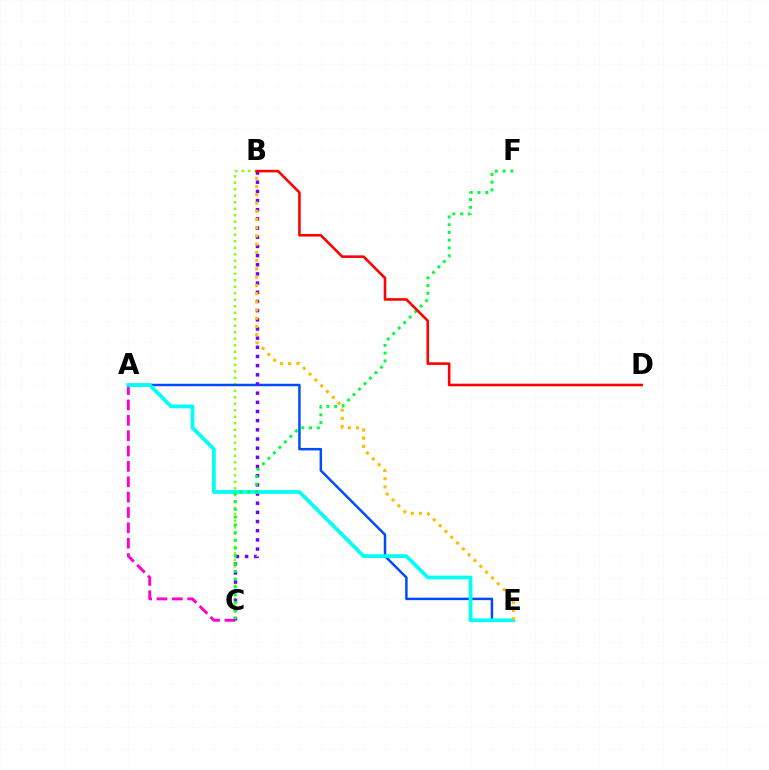{('A', 'C'): [{'color': '#ff00cf', 'line_style': 'dashed', 'thickness': 2.09}], ('B', 'C'): [{'color': '#84ff00', 'line_style': 'dotted', 'thickness': 1.77}, {'color': '#7200ff', 'line_style': 'dotted', 'thickness': 2.49}], ('A', 'E'): [{'color': '#004bff', 'line_style': 'solid', 'thickness': 1.78}, {'color': '#00fff6', 'line_style': 'solid', 'thickness': 2.69}], ('C', 'F'): [{'color': '#00ff39', 'line_style': 'dotted', 'thickness': 2.11}], ('B', 'E'): [{'color': '#ffbd00', 'line_style': 'dotted', 'thickness': 2.24}], ('B', 'D'): [{'color': '#ff0000', 'line_style': 'solid', 'thickness': 1.86}]}